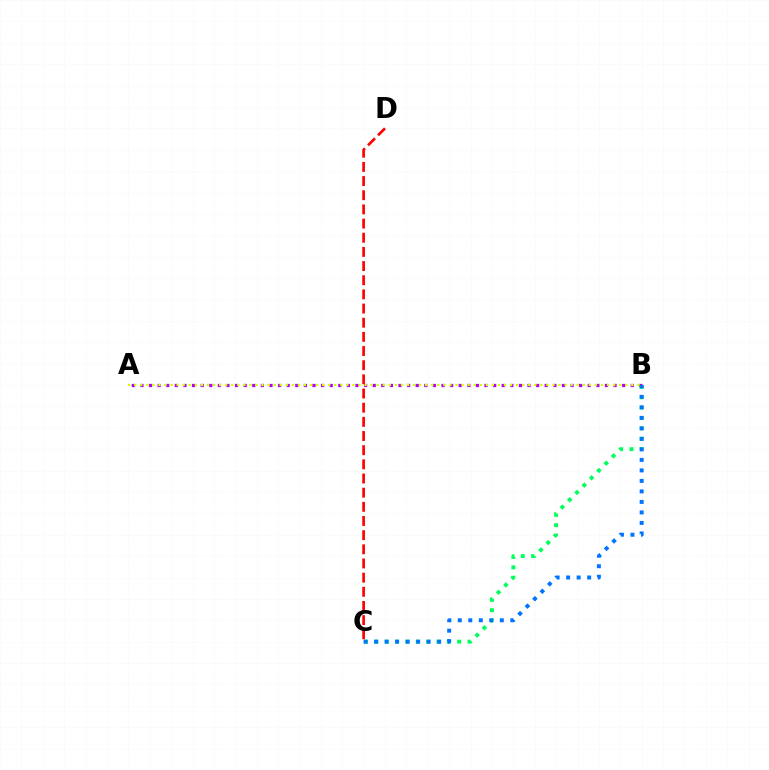{('A', 'B'): [{'color': '#b900ff', 'line_style': 'dotted', 'thickness': 2.34}, {'color': '#d1ff00', 'line_style': 'dotted', 'thickness': 1.65}], ('B', 'C'): [{'color': '#00ff5c', 'line_style': 'dotted', 'thickness': 2.81}, {'color': '#0074ff', 'line_style': 'dotted', 'thickness': 2.85}], ('C', 'D'): [{'color': '#ff0000', 'line_style': 'dashed', 'thickness': 1.92}]}